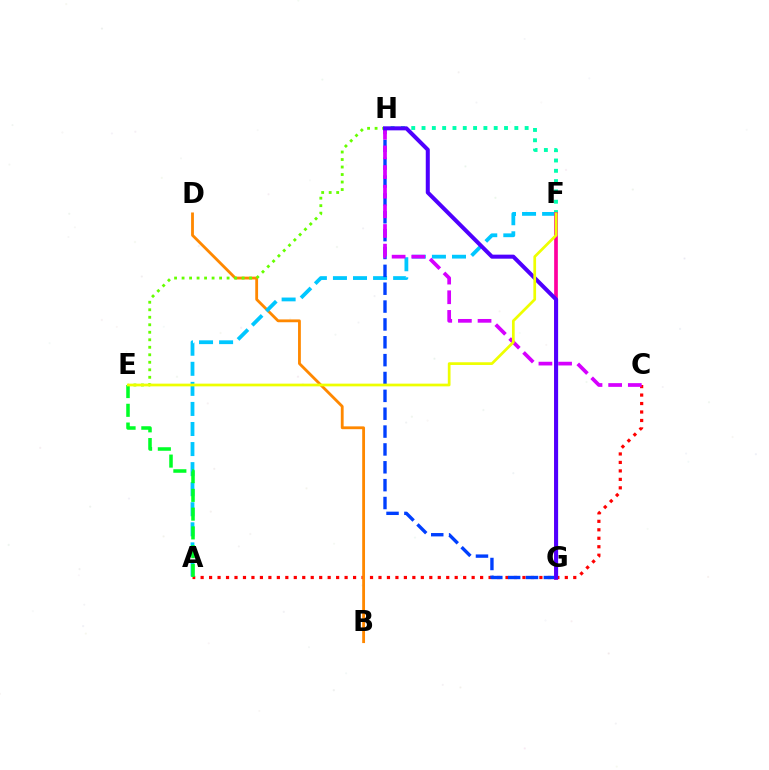{('A', 'C'): [{'color': '#ff0000', 'line_style': 'dotted', 'thickness': 2.3}], ('B', 'D'): [{'color': '#ff8800', 'line_style': 'solid', 'thickness': 2.03}], ('E', 'H'): [{'color': '#66ff00', 'line_style': 'dotted', 'thickness': 2.04}], ('A', 'F'): [{'color': '#00c7ff', 'line_style': 'dashed', 'thickness': 2.73}], ('F', 'H'): [{'color': '#00ffaf', 'line_style': 'dotted', 'thickness': 2.8}], ('G', 'H'): [{'color': '#003fff', 'line_style': 'dashed', 'thickness': 2.43}, {'color': '#4f00ff', 'line_style': 'solid', 'thickness': 2.9}], ('F', 'G'): [{'color': '#ff00a0', 'line_style': 'solid', 'thickness': 2.66}], ('C', 'H'): [{'color': '#d600ff', 'line_style': 'dashed', 'thickness': 2.67}], ('A', 'E'): [{'color': '#00ff27', 'line_style': 'dashed', 'thickness': 2.55}], ('E', 'F'): [{'color': '#eeff00', 'line_style': 'solid', 'thickness': 1.96}]}